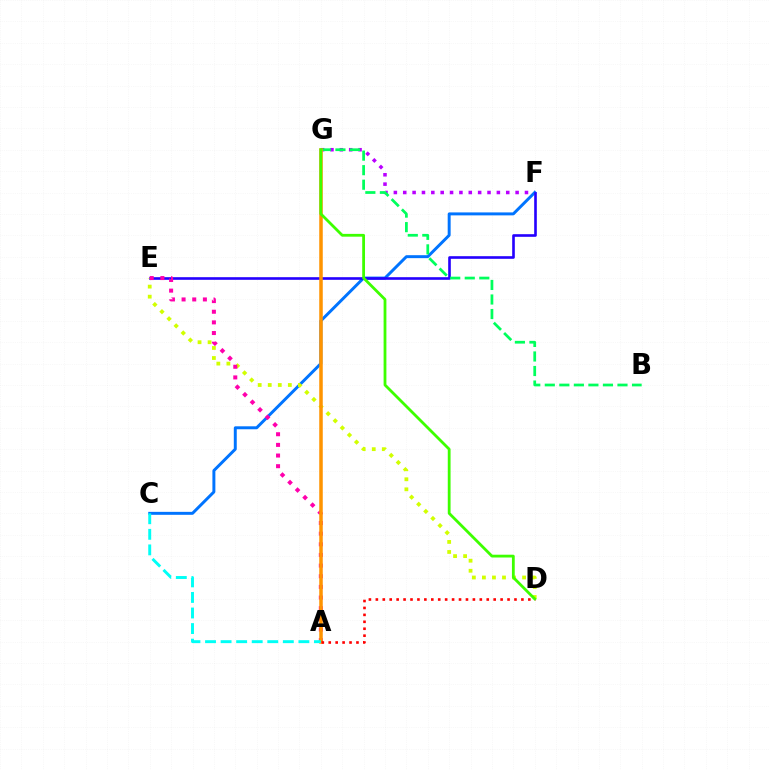{('F', 'G'): [{'color': '#b900ff', 'line_style': 'dotted', 'thickness': 2.54}], ('C', 'F'): [{'color': '#0074ff', 'line_style': 'solid', 'thickness': 2.13}], ('E', 'F'): [{'color': '#2500ff', 'line_style': 'solid', 'thickness': 1.89}], ('B', 'G'): [{'color': '#00ff5c', 'line_style': 'dashed', 'thickness': 1.97}], ('D', 'E'): [{'color': '#d1ff00', 'line_style': 'dotted', 'thickness': 2.73}], ('A', 'E'): [{'color': '#ff00ac', 'line_style': 'dotted', 'thickness': 2.89}], ('A', 'G'): [{'color': '#ff9400', 'line_style': 'solid', 'thickness': 2.53}], ('A', 'D'): [{'color': '#ff0000', 'line_style': 'dotted', 'thickness': 1.88}], ('D', 'G'): [{'color': '#3dff00', 'line_style': 'solid', 'thickness': 2.01}], ('A', 'C'): [{'color': '#00fff6', 'line_style': 'dashed', 'thickness': 2.11}]}